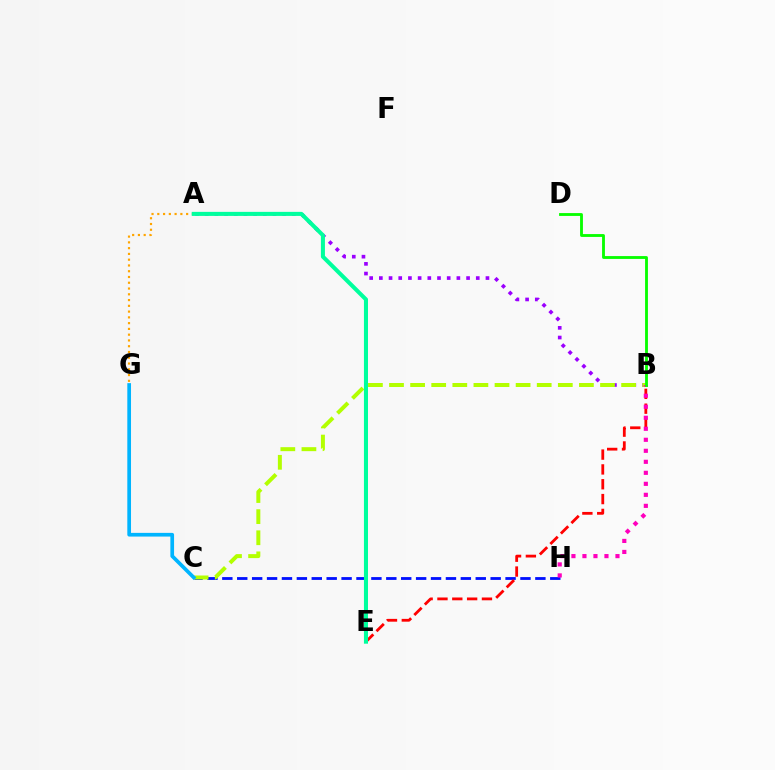{('C', 'H'): [{'color': '#0010ff', 'line_style': 'dashed', 'thickness': 2.03}], ('A', 'B'): [{'color': '#9b00ff', 'line_style': 'dotted', 'thickness': 2.63}], ('B', 'C'): [{'color': '#b3ff00', 'line_style': 'dashed', 'thickness': 2.87}], ('B', 'E'): [{'color': '#ff0000', 'line_style': 'dashed', 'thickness': 2.01}], ('B', 'H'): [{'color': '#ff00bd', 'line_style': 'dotted', 'thickness': 2.99}], ('C', 'G'): [{'color': '#00b5ff', 'line_style': 'solid', 'thickness': 2.66}], ('A', 'G'): [{'color': '#ffa500', 'line_style': 'dotted', 'thickness': 1.57}], ('A', 'E'): [{'color': '#00ff9d', 'line_style': 'solid', 'thickness': 2.92}], ('B', 'D'): [{'color': '#08ff00', 'line_style': 'solid', 'thickness': 2.05}]}